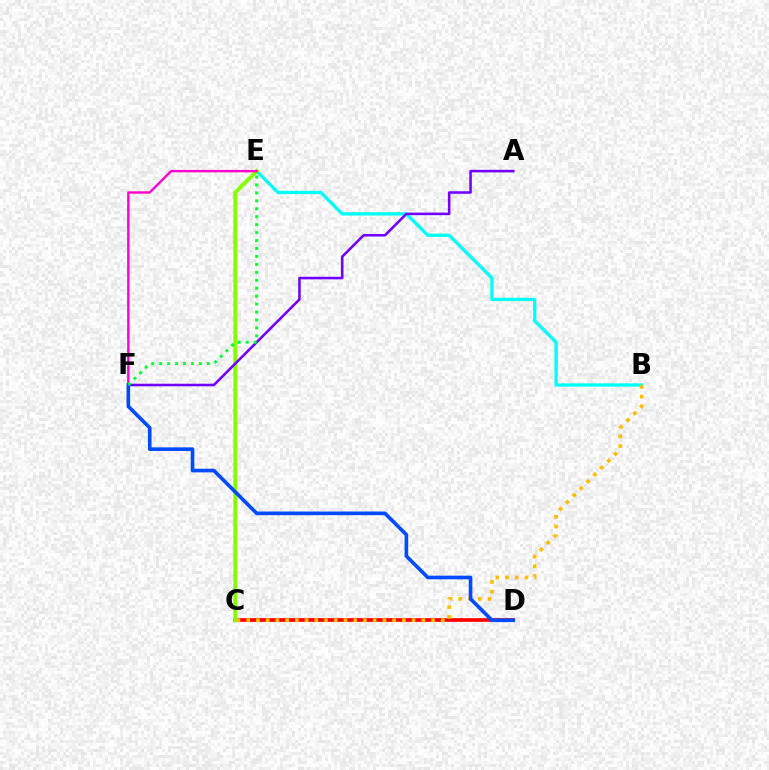{('B', 'E'): [{'color': '#00fff6', 'line_style': 'solid', 'thickness': 2.37}], ('C', 'D'): [{'color': '#ff0000', 'line_style': 'solid', 'thickness': 2.66}], ('C', 'E'): [{'color': '#84ff00', 'line_style': 'solid', 'thickness': 2.82}], ('E', 'F'): [{'color': '#ff00cf', 'line_style': 'solid', 'thickness': 1.73}, {'color': '#00ff39', 'line_style': 'dotted', 'thickness': 2.16}], ('A', 'F'): [{'color': '#7200ff', 'line_style': 'solid', 'thickness': 1.84}], ('B', 'C'): [{'color': '#ffbd00', 'line_style': 'dotted', 'thickness': 2.64}], ('D', 'F'): [{'color': '#004bff', 'line_style': 'solid', 'thickness': 2.62}]}